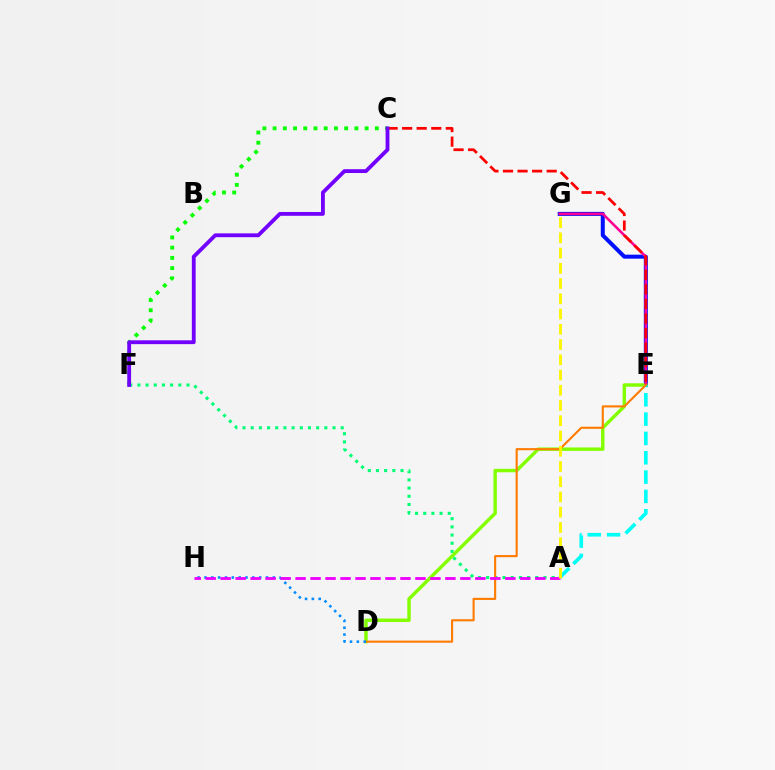{('E', 'G'): [{'color': '#0010ff', 'line_style': 'solid', 'thickness': 2.89}, {'color': '#ff0094', 'line_style': 'solid', 'thickness': 1.87}], ('A', 'F'): [{'color': '#00ff74', 'line_style': 'dotted', 'thickness': 2.22}], ('D', 'E'): [{'color': '#84ff00', 'line_style': 'solid', 'thickness': 2.48}, {'color': '#ff7c00', 'line_style': 'solid', 'thickness': 1.53}], ('C', 'F'): [{'color': '#08ff00', 'line_style': 'dotted', 'thickness': 2.78}, {'color': '#7200ff', 'line_style': 'solid', 'thickness': 2.75}], ('A', 'E'): [{'color': '#00fff6', 'line_style': 'dashed', 'thickness': 2.63}], ('D', 'H'): [{'color': '#008cff', 'line_style': 'dotted', 'thickness': 1.86}], ('C', 'E'): [{'color': '#ff0000', 'line_style': 'dashed', 'thickness': 1.98}], ('A', 'H'): [{'color': '#ee00ff', 'line_style': 'dashed', 'thickness': 2.04}], ('A', 'G'): [{'color': '#fcf500', 'line_style': 'dashed', 'thickness': 2.07}]}